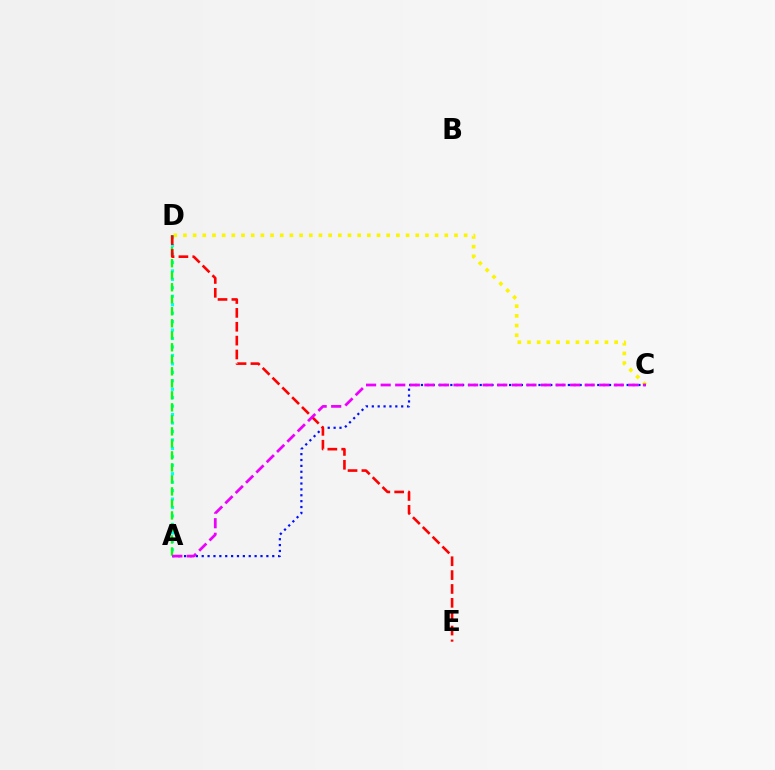{('C', 'D'): [{'color': '#fcf500', 'line_style': 'dotted', 'thickness': 2.63}], ('A', 'C'): [{'color': '#0010ff', 'line_style': 'dotted', 'thickness': 1.6}, {'color': '#ee00ff', 'line_style': 'dashed', 'thickness': 1.98}], ('A', 'D'): [{'color': '#00fff6', 'line_style': 'dotted', 'thickness': 2.3}, {'color': '#08ff00', 'line_style': 'dashed', 'thickness': 1.63}], ('D', 'E'): [{'color': '#ff0000', 'line_style': 'dashed', 'thickness': 1.88}]}